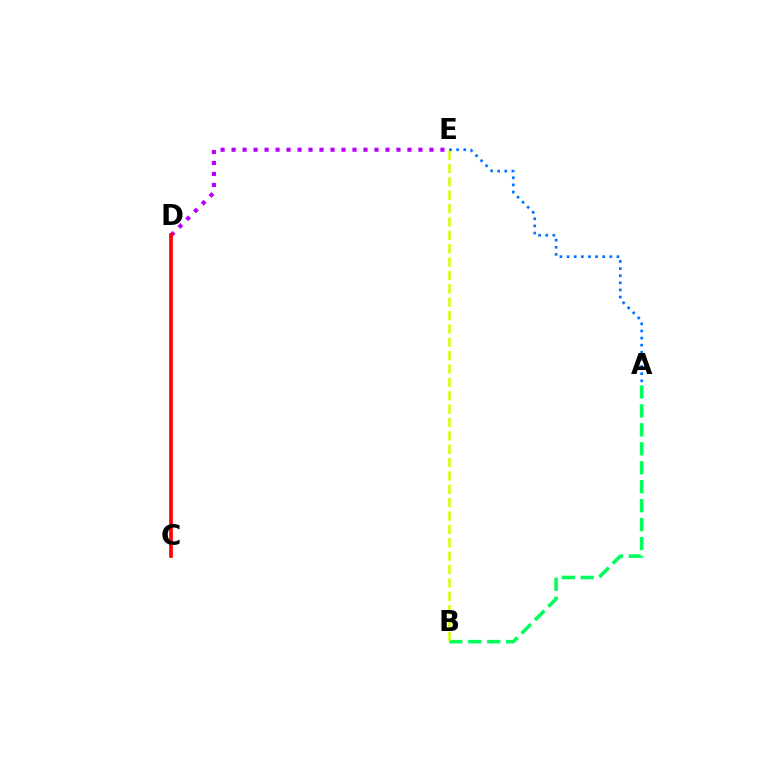{('A', 'B'): [{'color': '#00ff5c', 'line_style': 'dashed', 'thickness': 2.57}], ('B', 'E'): [{'color': '#d1ff00', 'line_style': 'dashed', 'thickness': 1.82}], ('A', 'E'): [{'color': '#0074ff', 'line_style': 'dotted', 'thickness': 1.94}], ('D', 'E'): [{'color': '#b900ff', 'line_style': 'dotted', 'thickness': 2.99}], ('C', 'D'): [{'color': '#ff0000', 'line_style': 'solid', 'thickness': 2.63}]}